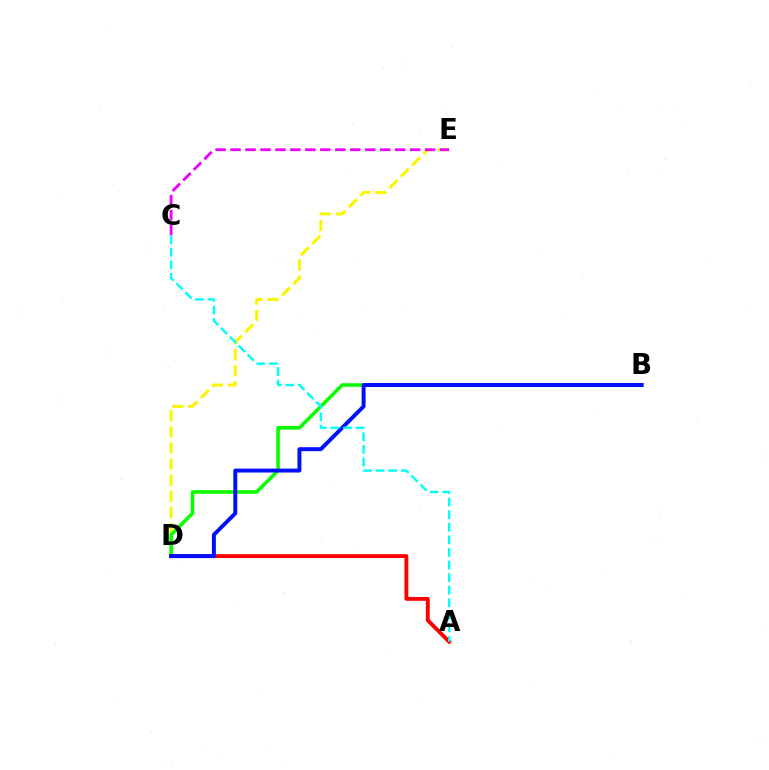{('D', 'E'): [{'color': '#fcf500', 'line_style': 'dashed', 'thickness': 2.19}], ('B', 'D'): [{'color': '#08ff00', 'line_style': 'solid', 'thickness': 2.56}, {'color': '#0010ff', 'line_style': 'solid', 'thickness': 2.84}], ('A', 'D'): [{'color': '#ff0000', 'line_style': 'solid', 'thickness': 2.78}], ('C', 'E'): [{'color': '#ee00ff', 'line_style': 'dashed', 'thickness': 2.03}], ('A', 'C'): [{'color': '#00fff6', 'line_style': 'dashed', 'thickness': 1.71}]}